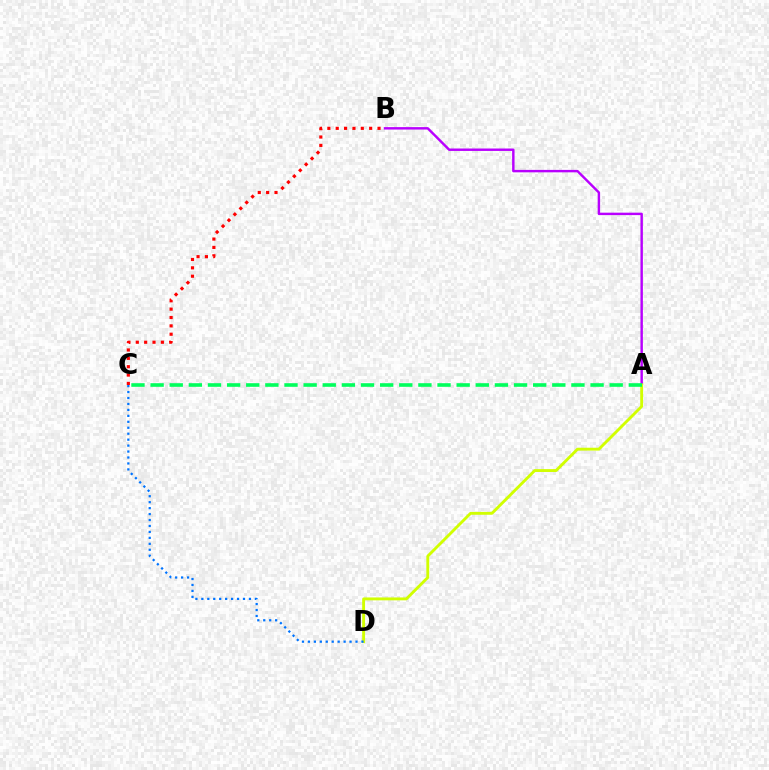{('A', 'B'): [{'color': '#b900ff', 'line_style': 'solid', 'thickness': 1.75}], ('B', 'C'): [{'color': '#ff0000', 'line_style': 'dotted', 'thickness': 2.27}], ('A', 'D'): [{'color': '#d1ff00', 'line_style': 'solid', 'thickness': 2.07}], ('C', 'D'): [{'color': '#0074ff', 'line_style': 'dotted', 'thickness': 1.62}], ('A', 'C'): [{'color': '#00ff5c', 'line_style': 'dashed', 'thickness': 2.6}]}